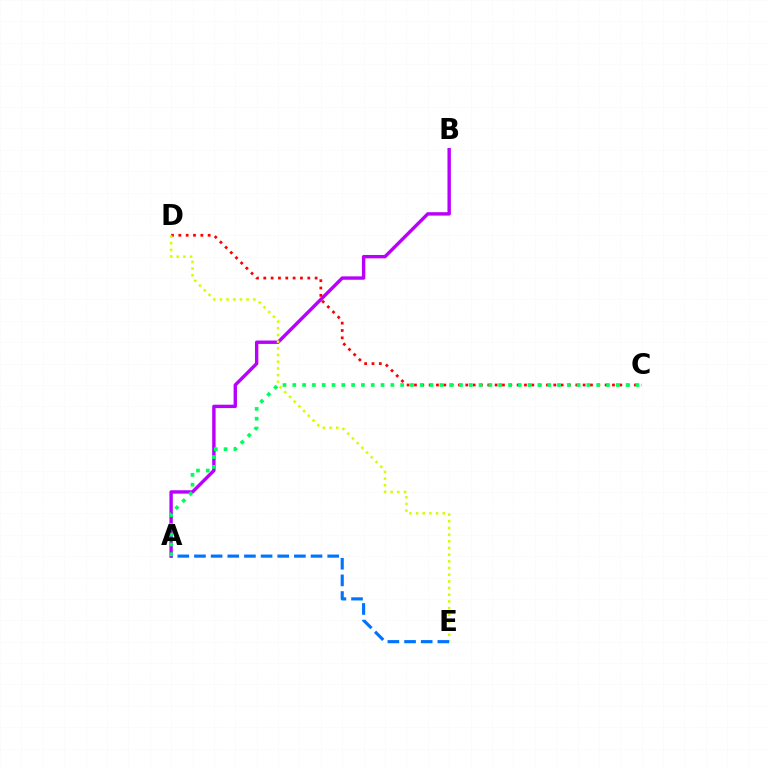{('A', 'B'): [{'color': '#b900ff', 'line_style': 'solid', 'thickness': 2.44}], ('C', 'D'): [{'color': '#ff0000', 'line_style': 'dotted', 'thickness': 1.99}], ('D', 'E'): [{'color': '#d1ff00', 'line_style': 'dotted', 'thickness': 1.81}], ('A', 'E'): [{'color': '#0074ff', 'line_style': 'dashed', 'thickness': 2.26}], ('A', 'C'): [{'color': '#00ff5c', 'line_style': 'dotted', 'thickness': 2.66}]}